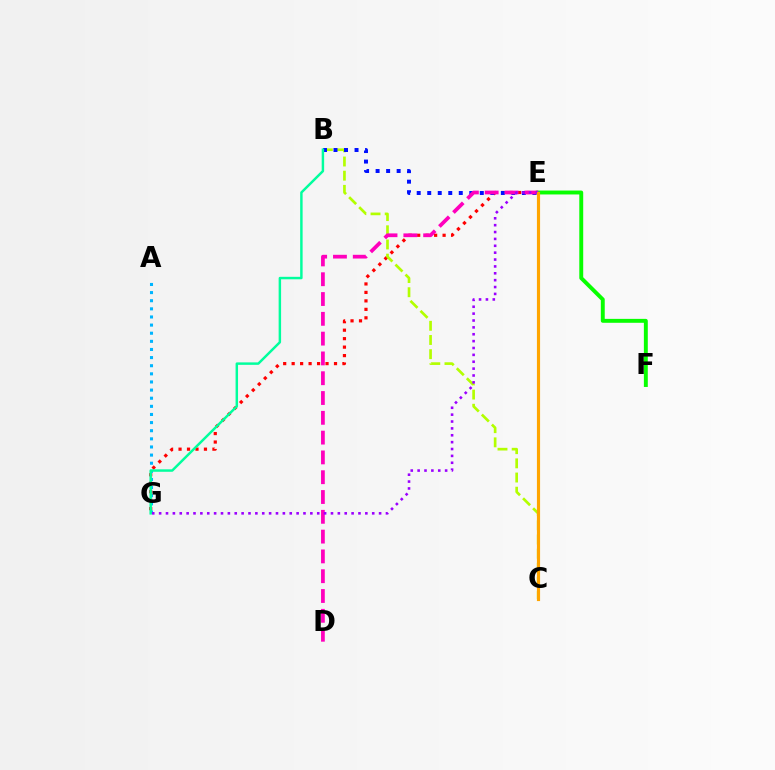{('E', 'G'): [{'color': '#ff0000', 'line_style': 'dotted', 'thickness': 2.3}, {'color': '#9b00ff', 'line_style': 'dotted', 'thickness': 1.87}], ('B', 'C'): [{'color': '#b3ff00', 'line_style': 'dashed', 'thickness': 1.93}], ('B', 'E'): [{'color': '#0010ff', 'line_style': 'dotted', 'thickness': 2.86}], ('A', 'G'): [{'color': '#00b5ff', 'line_style': 'dotted', 'thickness': 2.21}], ('E', 'F'): [{'color': '#08ff00', 'line_style': 'solid', 'thickness': 2.82}], ('B', 'G'): [{'color': '#00ff9d', 'line_style': 'solid', 'thickness': 1.77}], ('D', 'E'): [{'color': '#ff00bd', 'line_style': 'dashed', 'thickness': 2.69}], ('C', 'E'): [{'color': '#ffa500', 'line_style': 'solid', 'thickness': 2.27}]}